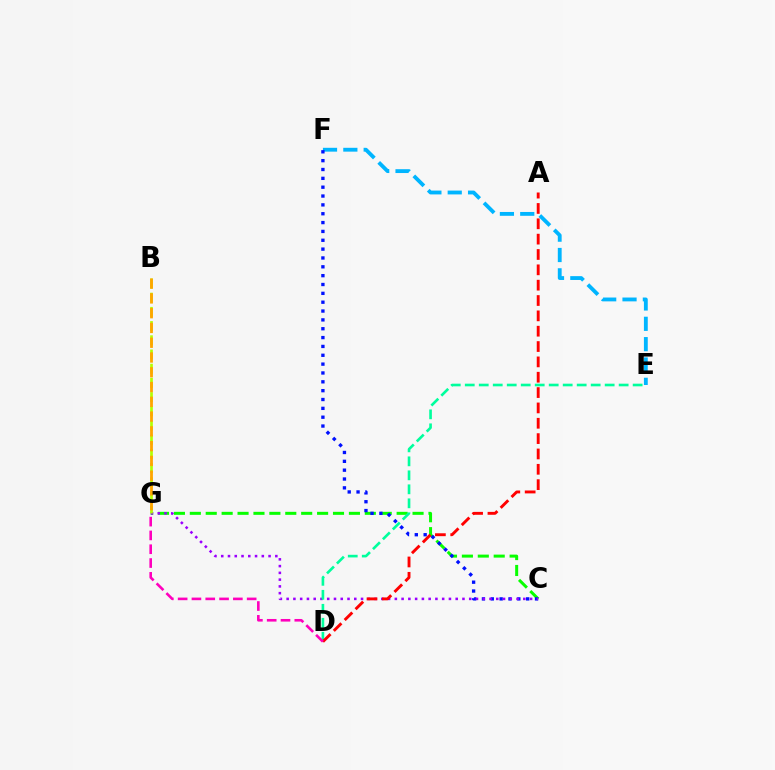{('C', 'G'): [{'color': '#08ff00', 'line_style': 'dashed', 'thickness': 2.16}, {'color': '#9b00ff', 'line_style': 'dotted', 'thickness': 1.84}], ('E', 'F'): [{'color': '#00b5ff', 'line_style': 'dashed', 'thickness': 2.76}], ('C', 'F'): [{'color': '#0010ff', 'line_style': 'dotted', 'thickness': 2.4}], ('D', 'E'): [{'color': '#00ff9d', 'line_style': 'dashed', 'thickness': 1.9}], ('A', 'D'): [{'color': '#ff0000', 'line_style': 'dashed', 'thickness': 2.08}], ('B', 'G'): [{'color': '#b3ff00', 'line_style': 'dashed', 'thickness': 1.93}, {'color': '#ffa500', 'line_style': 'dashed', 'thickness': 2.01}], ('D', 'G'): [{'color': '#ff00bd', 'line_style': 'dashed', 'thickness': 1.88}]}